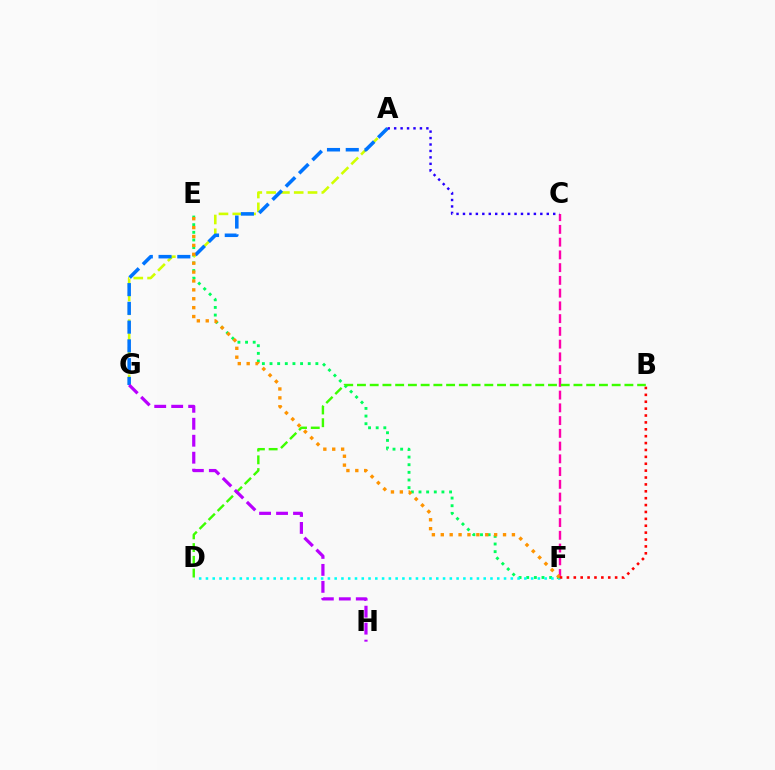{('E', 'F'): [{'color': '#00ff5c', 'line_style': 'dotted', 'thickness': 2.08}, {'color': '#ff9400', 'line_style': 'dotted', 'thickness': 2.42}], ('A', 'G'): [{'color': '#d1ff00', 'line_style': 'dashed', 'thickness': 1.88}, {'color': '#0074ff', 'line_style': 'dashed', 'thickness': 2.55}], ('C', 'F'): [{'color': '#ff00ac', 'line_style': 'dashed', 'thickness': 1.73}], ('D', 'F'): [{'color': '#00fff6', 'line_style': 'dotted', 'thickness': 1.84}], ('B', 'F'): [{'color': '#ff0000', 'line_style': 'dotted', 'thickness': 1.87}], ('B', 'D'): [{'color': '#3dff00', 'line_style': 'dashed', 'thickness': 1.73}], ('A', 'C'): [{'color': '#2500ff', 'line_style': 'dotted', 'thickness': 1.75}], ('G', 'H'): [{'color': '#b900ff', 'line_style': 'dashed', 'thickness': 2.31}]}